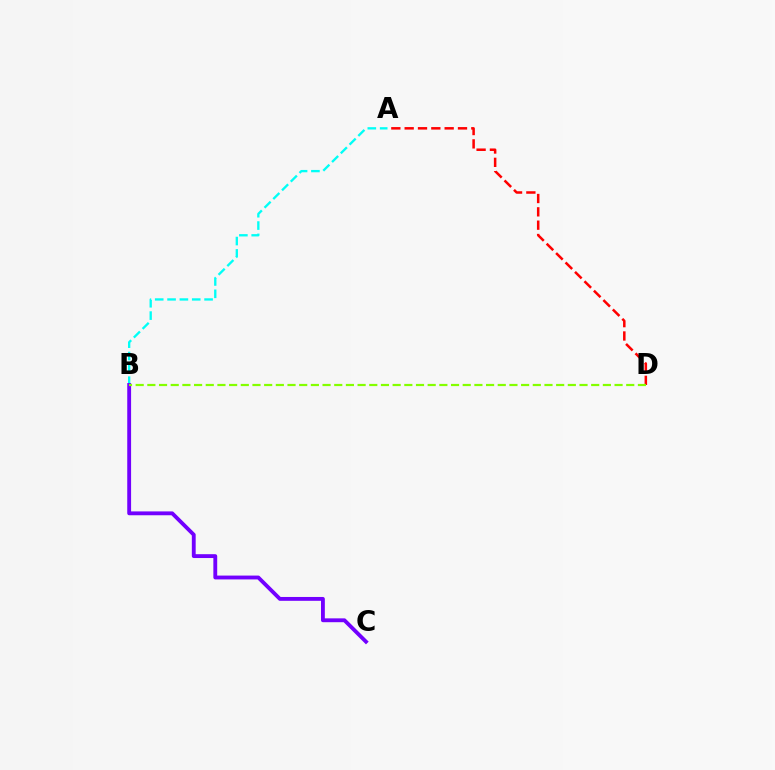{('A', 'B'): [{'color': '#00fff6', 'line_style': 'dashed', 'thickness': 1.68}], ('A', 'D'): [{'color': '#ff0000', 'line_style': 'dashed', 'thickness': 1.81}], ('B', 'C'): [{'color': '#7200ff', 'line_style': 'solid', 'thickness': 2.77}], ('B', 'D'): [{'color': '#84ff00', 'line_style': 'dashed', 'thickness': 1.59}]}